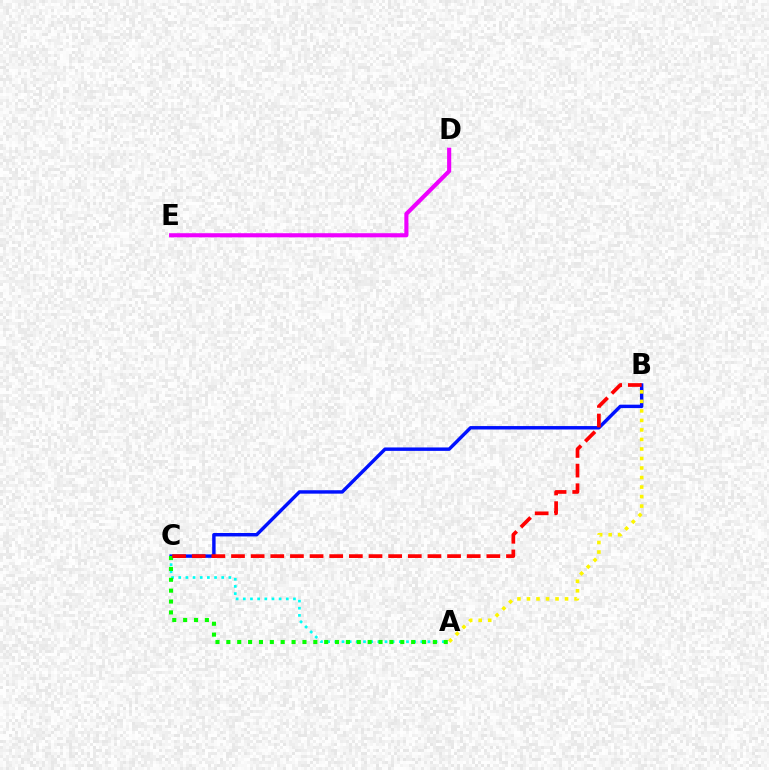{('B', 'C'): [{'color': '#0010ff', 'line_style': 'solid', 'thickness': 2.47}, {'color': '#ff0000', 'line_style': 'dashed', 'thickness': 2.67}], ('A', 'B'): [{'color': '#fcf500', 'line_style': 'dotted', 'thickness': 2.59}], ('A', 'C'): [{'color': '#00fff6', 'line_style': 'dotted', 'thickness': 1.95}, {'color': '#08ff00', 'line_style': 'dotted', 'thickness': 2.95}], ('D', 'E'): [{'color': '#ee00ff', 'line_style': 'solid', 'thickness': 2.96}]}